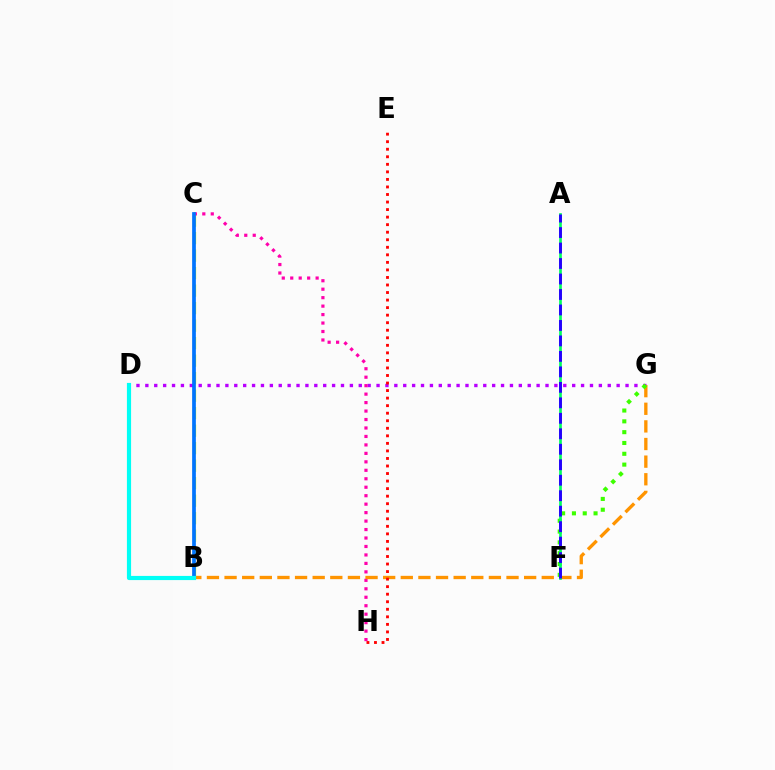{('B', 'C'): [{'color': '#d1ff00', 'line_style': 'dashed', 'thickness': 2.38}, {'color': '#0074ff', 'line_style': 'solid', 'thickness': 2.68}], ('D', 'G'): [{'color': '#b900ff', 'line_style': 'dotted', 'thickness': 2.42}], ('C', 'H'): [{'color': '#ff00ac', 'line_style': 'dotted', 'thickness': 2.3}], ('B', 'G'): [{'color': '#ff9400', 'line_style': 'dashed', 'thickness': 2.39}], ('E', 'H'): [{'color': '#ff0000', 'line_style': 'dotted', 'thickness': 2.05}], ('B', 'D'): [{'color': '#00fff6', 'line_style': 'solid', 'thickness': 3.0}], ('F', 'G'): [{'color': '#3dff00', 'line_style': 'dotted', 'thickness': 2.94}], ('A', 'F'): [{'color': '#00ff5c', 'line_style': 'solid', 'thickness': 1.93}, {'color': '#2500ff', 'line_style': 'dashed', 'thickness': 2.1}]}